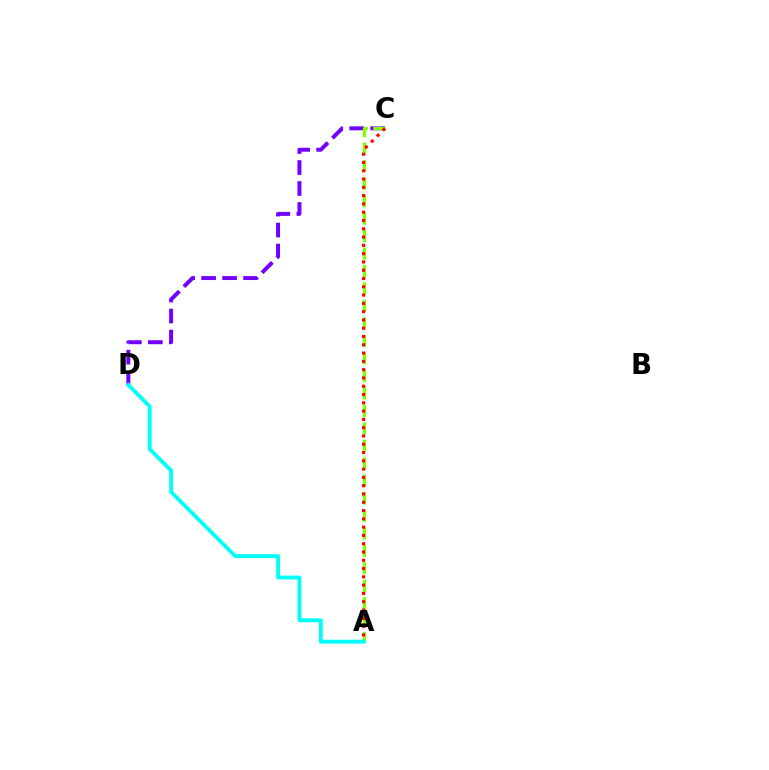{('C', 'D'): [{'color': '#7200ff', 'line_style': 'dashed', 'thickness': 2.85}], ('A', 'C'): [{'color': '#84ff00', 'line_style': 'dashed', 'thickness': 2.38}, {'color': '#ff0000', 'line_style': 'dotted', 'thickness': 2.25}], ('A', 'D'): [{'color': '#00fff6', 'line_style': 'solid', 'thickness': 2.79}]}